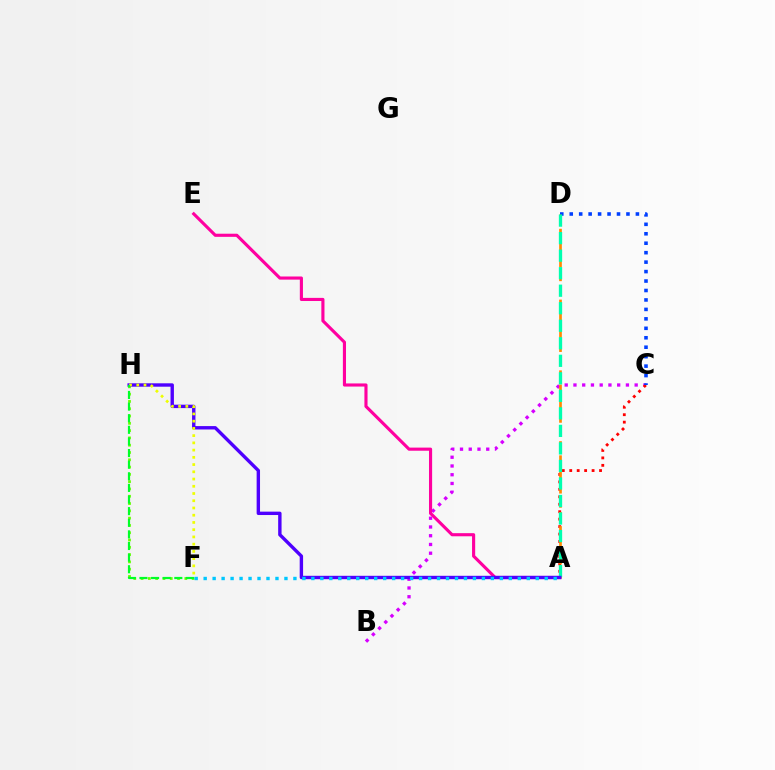{('F', 'H'): [{'color': '#66ff00', 'line_style': 'dotted', 'thickness': 1.98}, {'color': '#eeff00', 'line_style': 'dotted', 'thickness': 1.97}, {'color': '#00ff27', 'line_style': 'dashed', 'thickness': 1.58}], ('B', 'C'): [{'color': '#d600ff', 'line_style': 'dotted', 'thickness': 2.38}], ('A', 'C'): [{'color': '#ff0000', 'line_style': 'dotted', 'thickness': 2.02}], ('A', 'E'): [{'color': '#ff00a0', 'line_style': 'solid', 'thickness': 2.25}], ('C', 'D'): [{'color': '#003fff', 'line_style': 'dotted', 'thickness': 2.57}], ('A', 'D'): [{'color': '#ff8800', 'line_style': 'dashed', 'thickness': 1.92}, {'color': '#00ffaf', 'line_style': 'dashed', 'thickness': 2.38}], ('A', 'H'): [{'color': '#4f00ff', 'line_style': 'solid', 'thickness': 2.44}], ('A', 'F'): [{'color': '#00c7ff', 'line_style': 'dotted', 'thickness': 2.44}]}